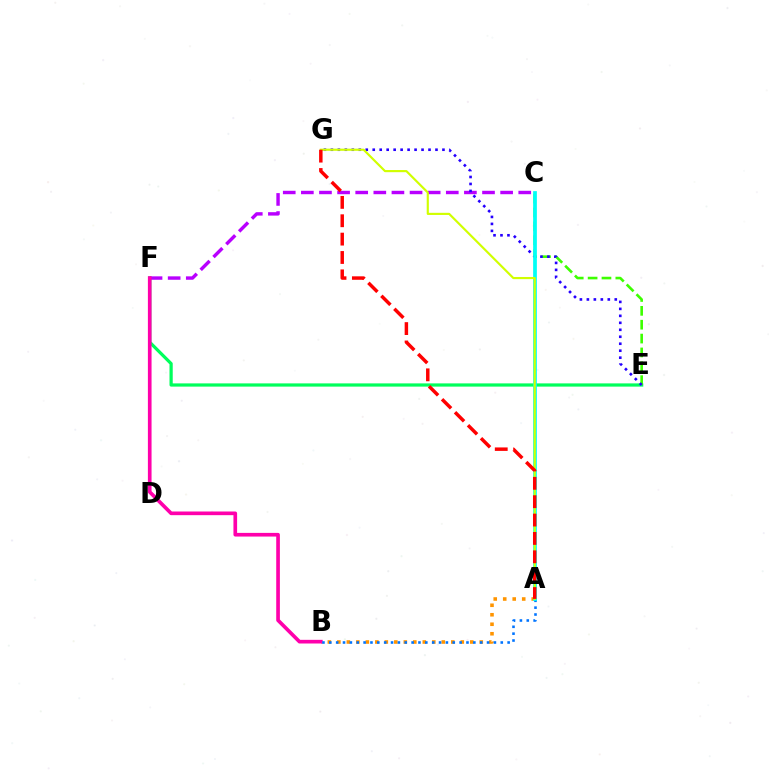{('E', 'F'): [{'color': '#00ff5c', 'line_style': 'solid', 'thickness': 2.33}], ('A', 'B'): [{'color': '#ff9400', 'line_style': 'dotted', 'thickness': 2.58}, {'color': '#0074ff', 'line_style': 'dotted', 'thickness': 1.86}], ('C', 'F'): [{'color': '#b900ff', 'line_style': 'dashed', 'thickness': 2.46}], ('B', 'F'): [{'color': '#ff00ac', 'line_style': 'solid', 'thickness': 2.64}], ('C', 'E'): [{'color': '#3dff00', 'line_style': 'dashed', 'thickness': 1.88}], ('E', 'G'): [{'color': '#2500ff', 'line_style': 'dotted', 'thickness': 1.89}], ('A', 'C'): [{'color': '#00fff6', 'line_style': 'solid', 'thickness': 2.68}], ('A', 'G'): [{'color': '#d1ff00', 'line_style': 'solid', 'thickness': 1.55}, {'color': '#ff0000', 'line_style': 'dashed', 'thickness': 2.5}]}